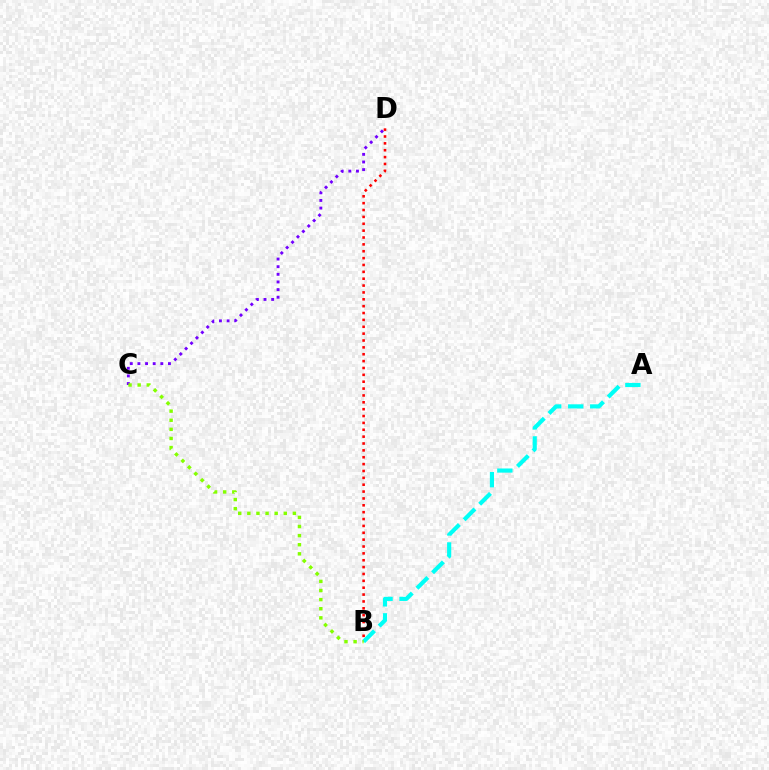{('C', 'D'): [{'color': '#7200ff', 'line_style': 'dotted', 'thickness': 2.07}], ('B', 'D'): [{'color': '#ff0000', 'line_style': 'dotted', 'thickness': 1.87}], ('A', 'B'): [{'color': '#00fff6', 'line_style': 'dashed', 'thickness': 2.99}], ('B', 'C'): [{'color': '#84ff00', 'line_style': 'dotted', 'thickness': 2.48}]}